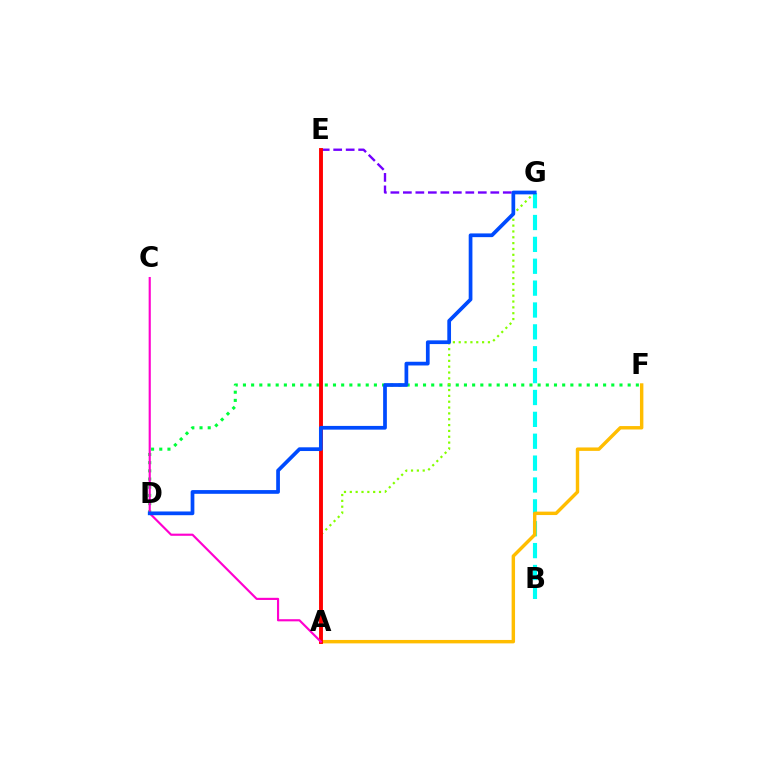{('B', 'G'): [{'color': '#00fff6', 'line_style': 'dashed', 'thickness': 2.97}], ('D', 'F'): [{'color': '#00ff39', 'line_style': 'dotted', 'thickness': 2.22}], ('A', 'G'): [{'color': '#84ff00', 'line_style': 'dotted', 'thickness': 1.59}], ('E', 'G'): [{'color': '#7200ff', 'line_style': 'dashed', 'thickness': 1.7}], ('A', 'F'): [{'color': '#ffbd00', 'line_style': 'solid', 'thickness': 2.47}], ('A', 'E'): [{'color': '#ff0000', 'line_style': 'solid', 'thickness': 2.79}], ('A', 'C'): [{'color': '#ff00cf', 'line_style': 'solid', 'thickness': 1.55}], ('D', 'G'): [{'color': '#004bff', 'line_style': 'solid', 'thickness': 2.68}]}